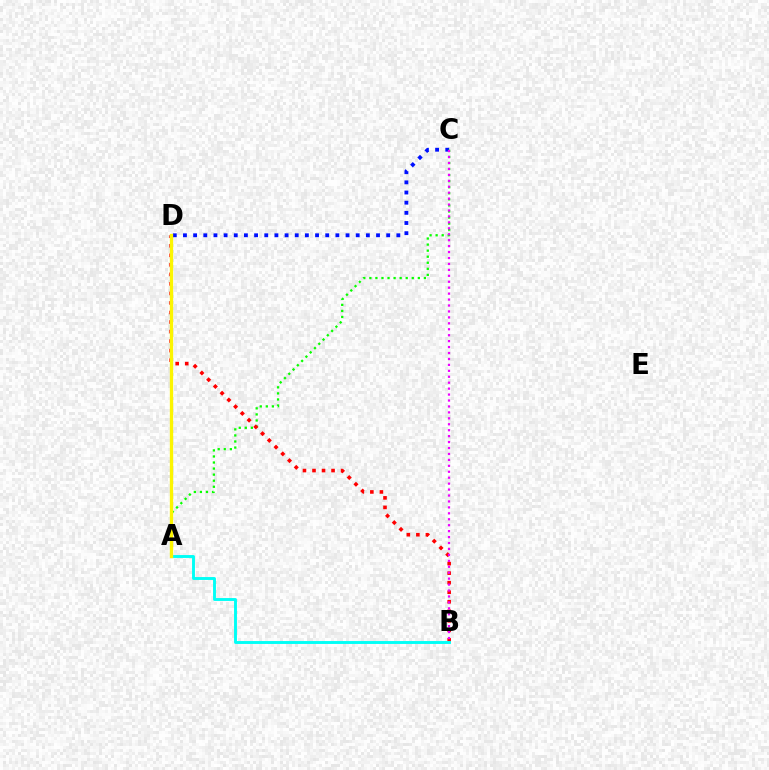{('C', 'D'): [{'color': '#0010ff', 'line_style': 'dotted', 'thickness': 2.76}], ('A', 'C'): [{'color': '#08ff00', 'line_style': 'dotted', 'thickness': 1.65}], ('B', 'D'): [{'color': '#ff0000', 'line_style': 'dotted', 'thickness': 2.59}], ('A', 'B'): [{'color': '#00fff6', 'line_style': 'solid', 'thickness': 2.09}], ('B', 'C'): [{'color': '#ee00ff', 'line_style': 'dotted', 'thickness': 1.61}], ('A', 'D'): [{'color': '#fcf500', 'line_style': 'solid', 'thickness': 2.38}]}